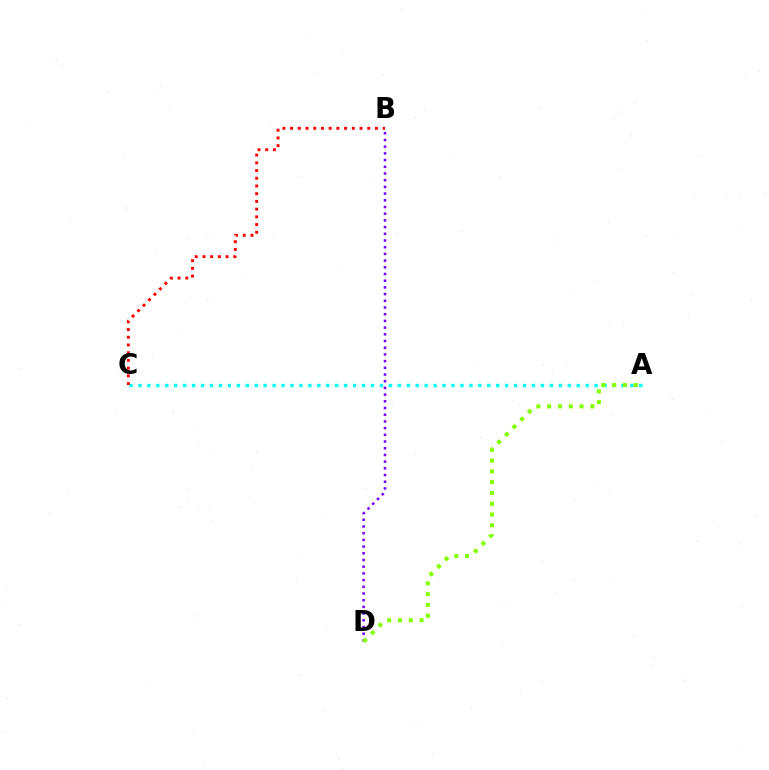{('A', 'C'): [{'color': '#00fff6', 'line_style': 'dotted', 'thickness': 2.43}], ('B', 'D'): [{'color': '#7200ff', 'line_style': 'dotted', 'thickness': 1.82}], ('A', 'D'): [{'color': '#84ff00', 'line_style': 'dotted', 'thickness': 2.93}], ('B', 'C'): [{'color': '#ff0000', 'line_style': 'dotted', 'thickness': 2.1}]}